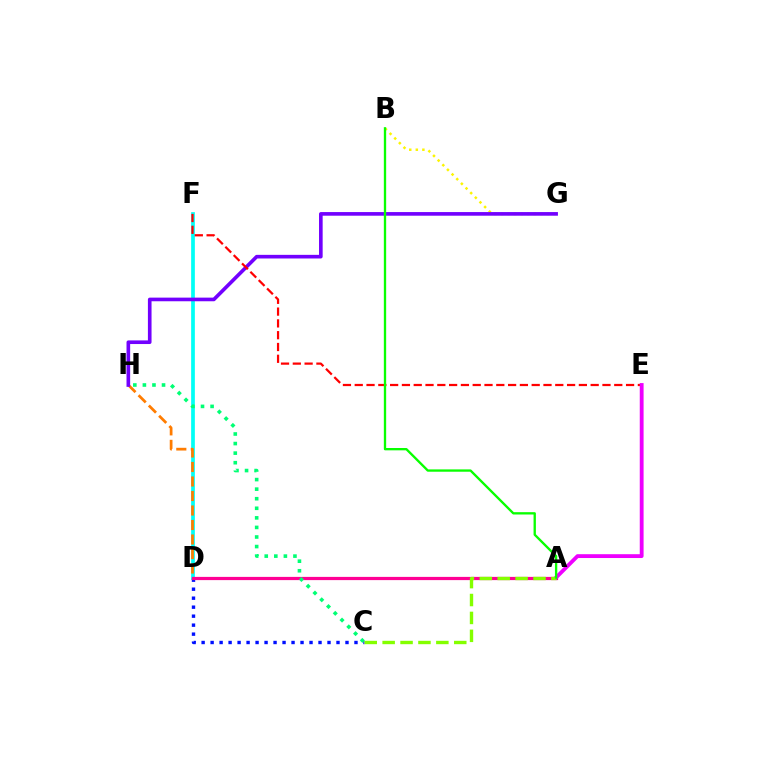{('D', 'F'): [{'color': '#00fff6', 'line_style': 'solid', 'thickness': 2.67}], ('D', 'H'): [{'color': '#ff7c00', 'line_style': 'dashed', 'thickness': 1.97}], ('C', 'D'): [{'color': '#0010ff', 'line_style': 'dotted', 'thickness': 2.44}], ('B', 'G'): [{'color': '#fcf500', 'line_style': 'dotted', 'thickness': 1.79}], ('A', 'D'): [{'color': '#008cff', 'line_style': 'dashed', 'thickness': 1.9}, {'color': '#ff0094', 'line_style': 'solid', 'thickness': 2.32}], ('G', 'H'): [{'color': '#7200ff', 'line_style': 'solid', 'thickness': 2.62}], ('E', 'F'): [{'color': '#ff0000', 'line_style': 'dashed', 'thickness': 1.6}], ('C', 'H'): [{'color': '#00ff74', 'line_style': 'dotted', 'thickness': 2.6}], ('A', 'E'): [{'color': '#ee00ff', 'line_style': 'solid', 'thickness': 2.76}], ('A', 'C'): [{'color': '#84ff00', 'line_style': 'dashed', 'thickness': 2.43}], ('A', 'B'): [{'color': '#08ff00', 'line_style': 'solid', 'thickness': 1.68}]}